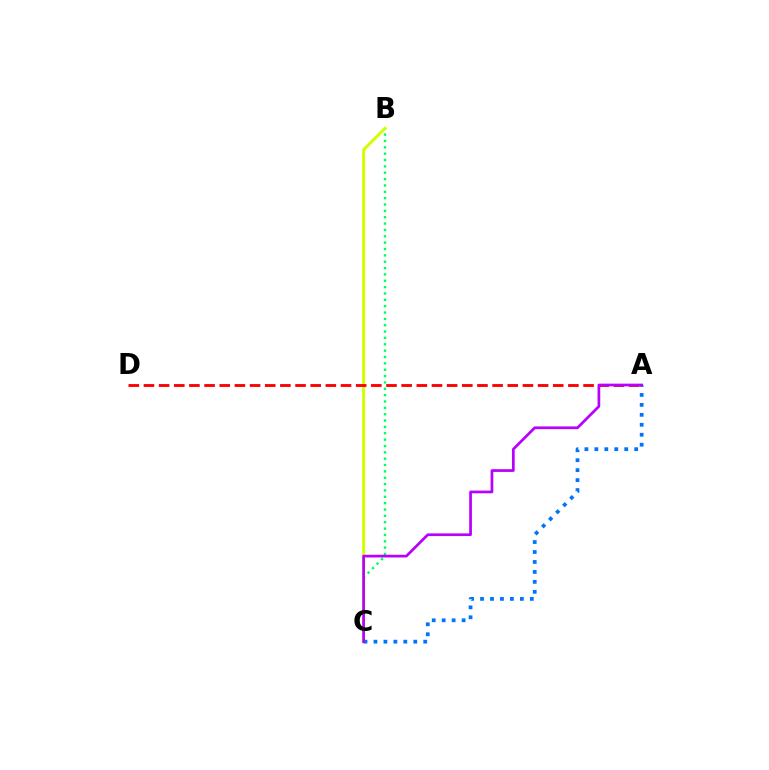{('B', 'C'): [{'color': '#00ff5c', 'line_style': 'dotted', 'thickness': 1.73}, {'color': '#d1ff00', 'line_style': 'solid', 'thickness': 2.15}], ('A', 'C'): [{'color': '#0074ff', 'line_style': 'dotted', 'thickness': 2.71}, {'color': '#b900ff', 'line_style': 'solid', 'thickness': 1.96}], ('A', 'D'): [{'color': '#ff0000', 'line_style': 'dashed', 'thickness': 2.06}]}